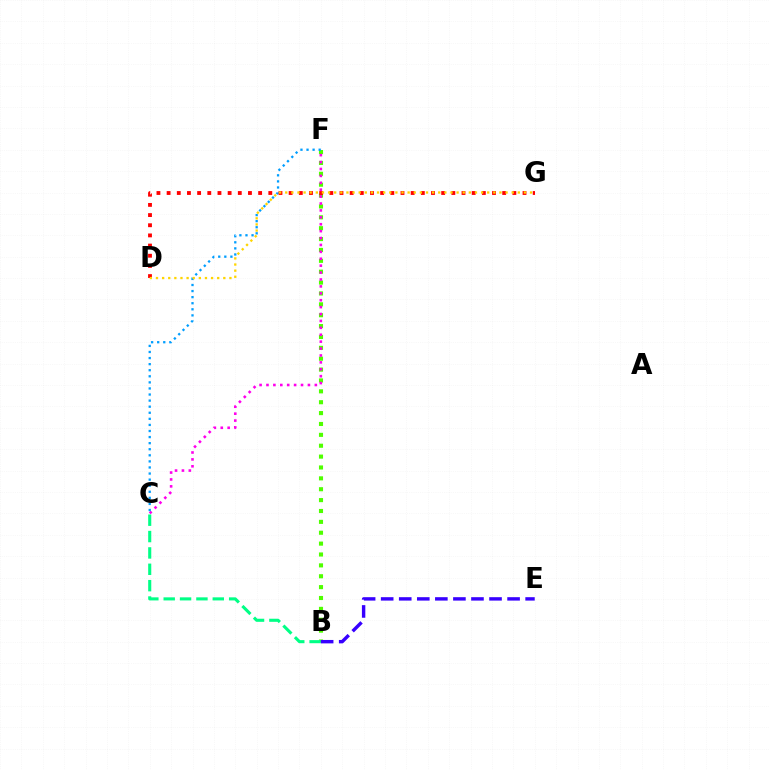{('B', 'F'): [{'color': '#4fff00', 'line_style': 'dotted', 'thickness': 2.96}], ('C', 'F'): [{'color': '#ff00ed', 'line_style': 'dotted', 'thickness': 1.88}, {'color': '#009eff', 'line_style': 'dotted', 'thickness': 1.65}], ('B', 'C'): [{'color': '#00ff86', 'line_style': 'dashed', 'thickness': 2.22}], ('D', 'G'): [{'color': '#ff0000', 'line_style': 'dotted', 'thickness': 2.76}, {'color': '#ffd500', 'line_style': 'dotted', 'thickness': 1.66}], ('B', 'E'): [{'color': '#3700ff', 'line_style': 'dashed', 'thickness': 2.45}]}